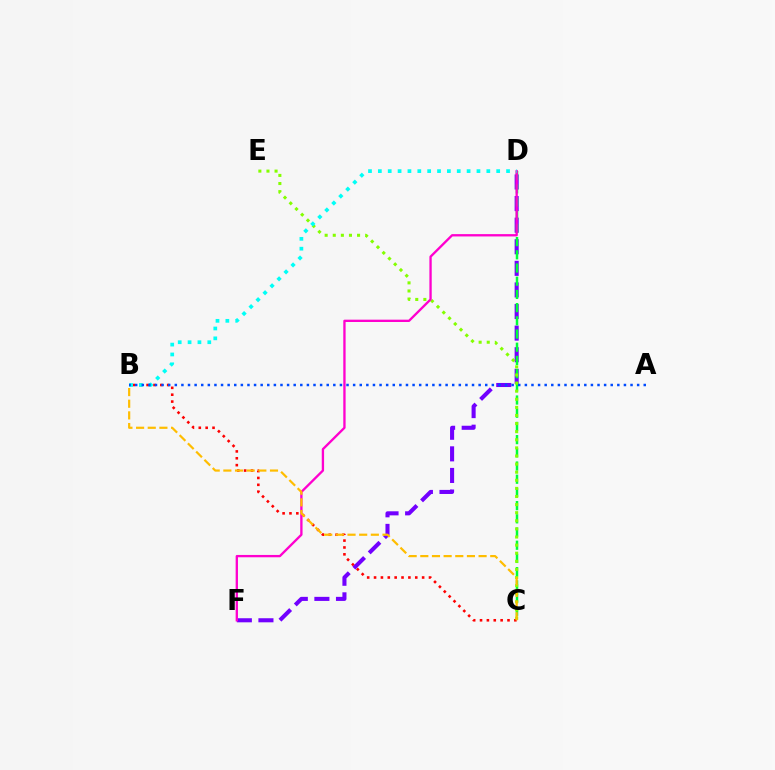{('B', 'C'): [{'color': '#ff0000', 'line_style': 'dotted', 'thickness': 1.87}, {'color': '#ffbd00', 'line_style': 'dashed', 'thickness': 1.58}], ('D', 'F'): [{'color': '#7200ff', 'line_style': 'dashed', 'thickness': 2.93}, {'color': '#ff00cf', 'line_style': 'solid', 'thickness': 1.67}], ('C', 'D'): [{'color': '#00ff39', 'line_style': 'dashed', 'thickness': 1.79}], ('C', 'E'): [{'color': '#84ff00', 'line_style': 'dotted', 'thickness': 2.2}], ('B', 'D'): [{'color': '#00fff6', 'line_style': 'dotted', 'thickness': 2.68}], ('A', 'B'): [{'color': '#004bff', 'line_style': 'dotted', 'thickness': 1.79}]}